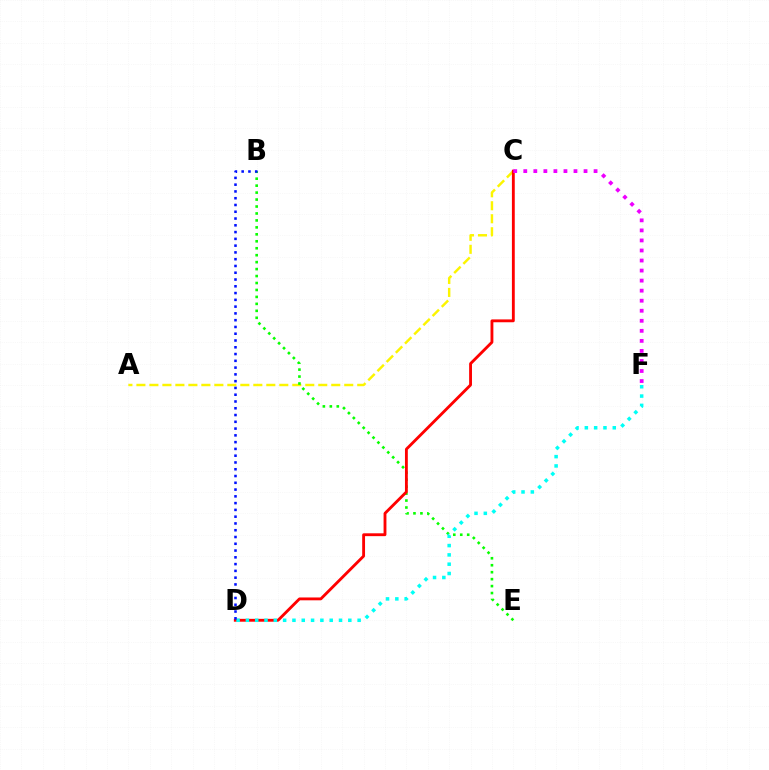{('A', 'C'): [{'color': '#fcf500', 'line_style': 'dashed', 'thickness': 1.76}], ('B', 'E'): [{'color': '#08ff00', 'line_style': 'dotted', 'thickness': 1.89}], ('C', 'D'): [{'color': '#ff0000', 'line_style': 'solid', 'thickness': 2.05}], ('D', 'F'): [{'color': '#00fff6', 'line_style': 'dotted', 'thickness': 2.53}], ('C', 'F'): [{'color': '#ee00ff', 'line_style': 'dotted', 'thickness': 2.73}], ('B', 'D'): [{'color': '#0010ff', 'line_style': 'dotted', 'thickness': 1.84}]}